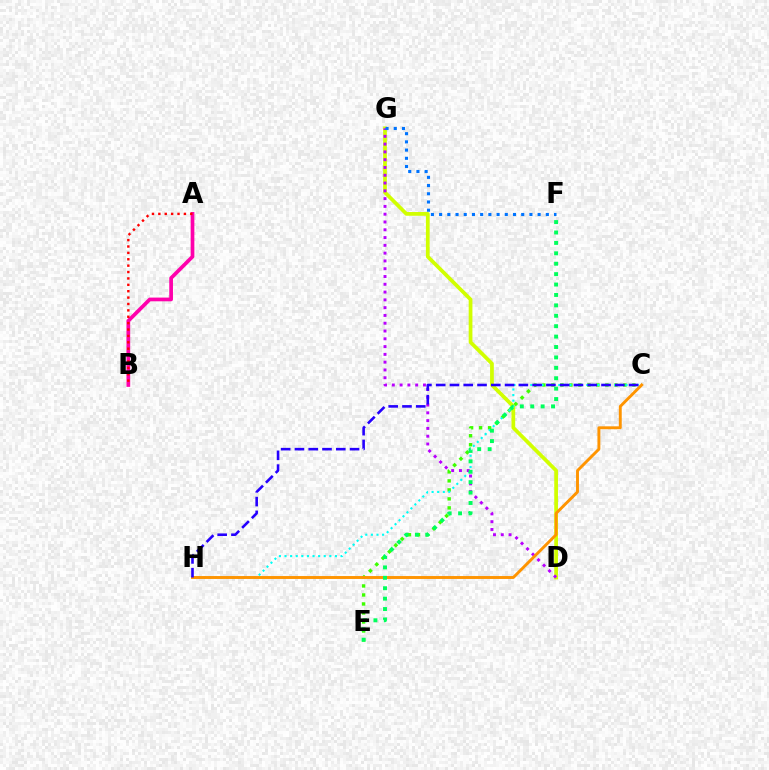{('C', 'E'): [{'color': '#3dff00', 'line_style': 'dotted', 'thickness': 2.45}], ('A', 'B'): [{'color': '#ff00ac', 'line_style': 'solid', 'thickness': 2.67}, {'color': '#ff0000', 'line_style': 'dotted', 'thickness': 1.74}], ('D', 'G'): [{'color': '#d1ff00', 'line_style': 'solid', 'thickness': 2.69}, {'color': '#b900ff', 'line_style': 'dotted', 'thickness': 2.12}], ('C', 'H'): [{'color': '#00fff6', 'line_style': 'dotted', 'thickness': 1.52}, {'color': '#ff9400', 'line_style': 'solid', 'thickness': 2.09}, {'color': '#2500ff', 'line_style': 'dashed', 'thickness': 1.87}], ('E', 'F'): [{'color': '#00ff5c', 'line_style': 'dotted', 'thickness': 2.83}], ('F', 'G'): [{'color': '#0074ff', 'line_style': 'dotted', 'thickness': 2.23}]}